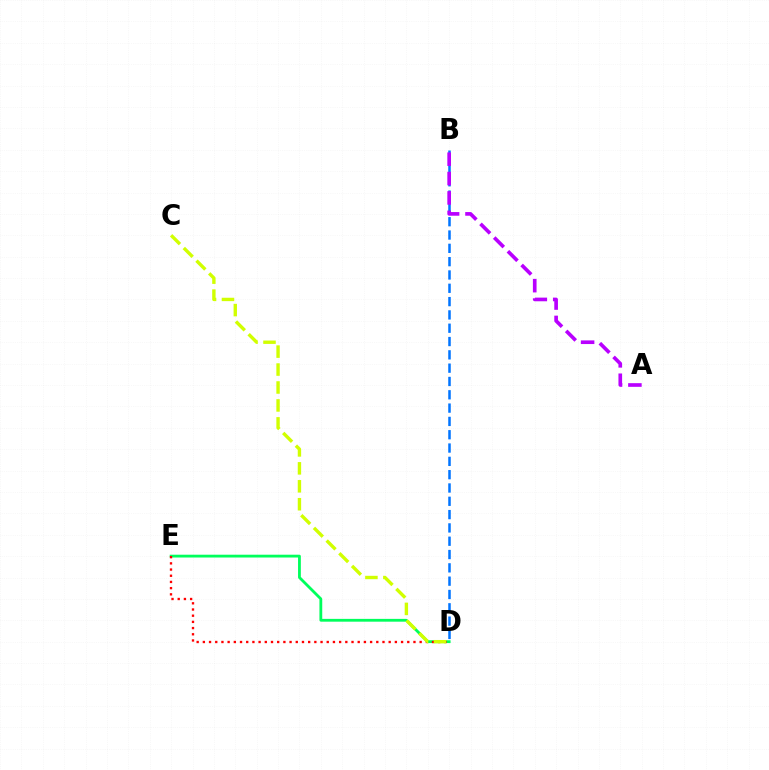{('D', 'E'): [{'color': '#00ff5c', 'line_style': 'solid', 'thickness': 2.02}, {'color': '#ff0000', 'line_style': 'dotted', 'thickness': 1.68}], ('C', 'D'): [{'color': '#d1ff00', 'line_style': 'dashed', 'thickness': 2.44}], ('B', 'D'): [{'color': '#0074ff', 'line_style': 'dashed', 'thickness': 1.81}], ('A', 'B'): [{'color': '#b900ff', 'line_style': 'dashed', 'thickness': 2.63}]}